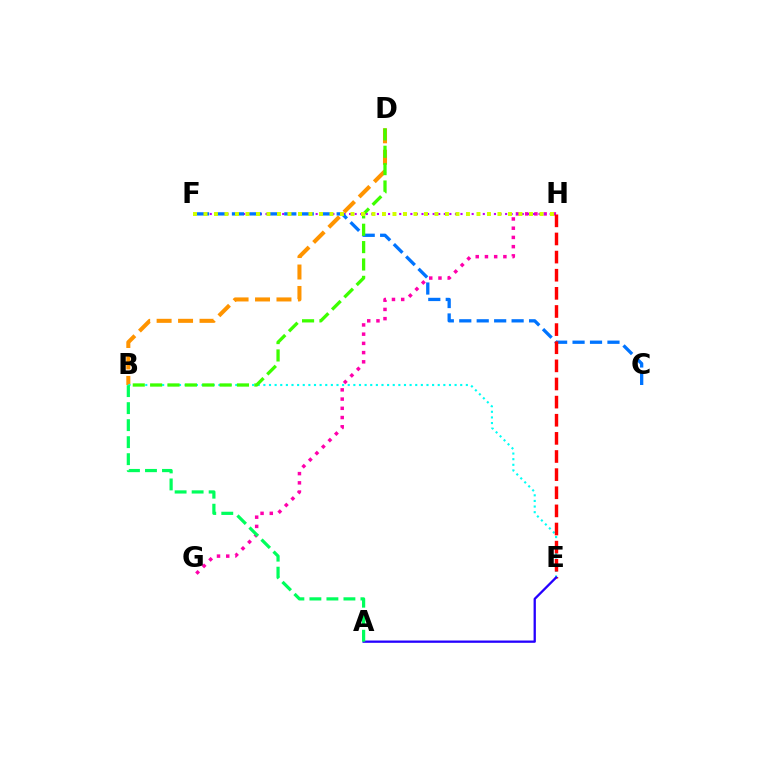{('G', 'H'): [{'color': '#ff00ac', 'line_style': 'dotted', 'thickness': 2.51}], ('B', 'D'): [{'color': '#ff9400', 'line_style': 'dashed', 'thickness': 2.91}, {'color': '#3dff00', 'line_style': 'dashed', 'thickness': 2.36}], ('F', 'H'): [{'color': '#b900ff', 'line_style': 'dotted', 'thickness': 1.51}, {'color': '#d1ff00', 'line_style': 'dotted', 'thickness': 2.85}], ('C', 'F'): [{'color': '#0074ff', 'line_style': 'dashed', 'thickness': 2.37}], ('B', 'E'): [{'color': '#00fff6', 'line_style': 'dotted', 'thickness': 1.53}], ('E', 'H'): [{'color': '#ff0000', 'line_style': 'dashed', 'thickness': 2.46}], ('A', 'E'): [{'color': '#2500ff', 'line_style': 'solid', 'thickness': 1.65}], ('A', 'B'): [{'color': '#00ff5c', 'line_style': 'dashed', 'thickness': 2.31}]}